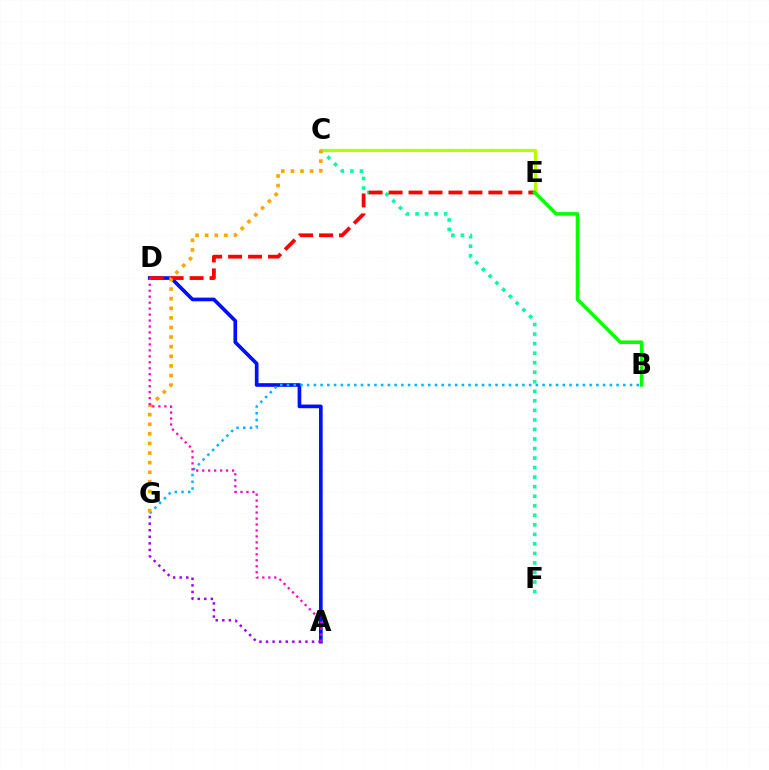{('C', 'F'): [{'color': '#00ff9d', 'line_style': 'dotted', 'thickness': 2.59}], ('A', 'D'): [{'color': '#0010ff', 'line_style': 'solid', 'thickness': 2.64}, {'color': '#ff00bd', 'line_style': 'dotted', 'thickness': 1.62}], ('A', 'G'): [{'color': '#9b00ff', 'line_style': 'dotted', 'thickness': 1.79}], ('C', 'E'): [{'color': '#b3ff00', 'line_style': 'solid', 'thickness': 2.28}], ('B', 'G'): [{'color': '#00b5ff', 'line_style': 'dotted', 'thickness': 1.83}], ('D', 'E'): [{'color': '#ff0000', 'line_style': 'dashed', 'thickness': 2.71}], ('B', 'E'): [{'color': '#08ff00', 'line_style': 'solid', 'thickness': 2.57}], ('C', 'G'): [{'color': '#ffa500', 'line_style': 'dotted', 'thickness': 2.61}]}